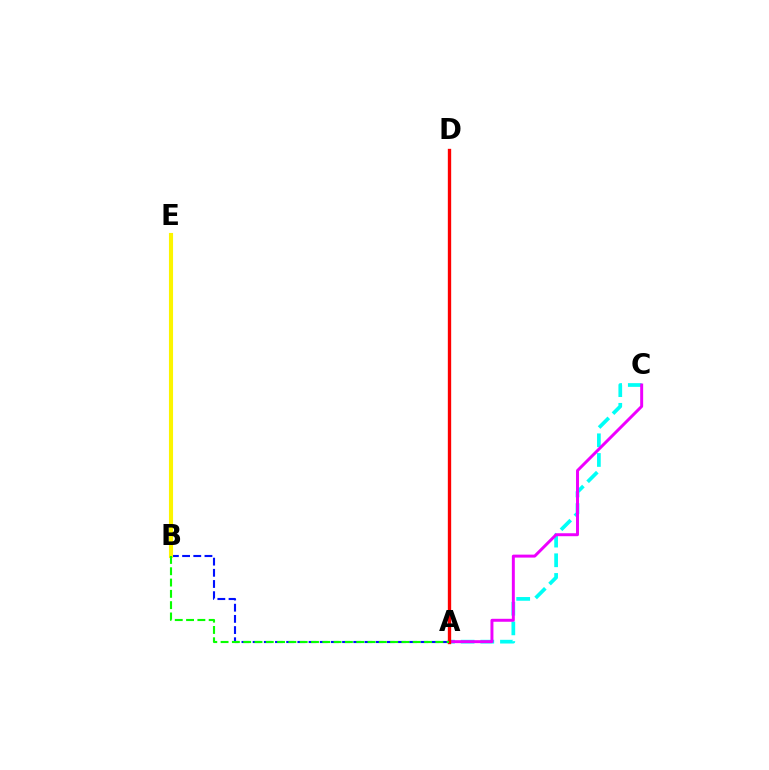{('A', 'B'): [{'color': '#0010ff', 'line_style': 'dashed', 'thickness': 1.52}, {'color': '#08ff00', 'line_style': 'dashed', 'thickness': 1.54}], ('B', 'E'): [{'color': '#fcf500', 'line_style': 'solid', 'thickness': 2.95}], ('A', 'C'): [{'color': '#00fff6', 'line_style': 'dashed', 'thickness': 2.67}, {'color': '#ee00ff', 'line_style': 'solid', 'thickness': 2.13}], ('A', 'D'): [{'color': '#ff0000', 'line_style': 'solid', 'thickness': 2.41}]}